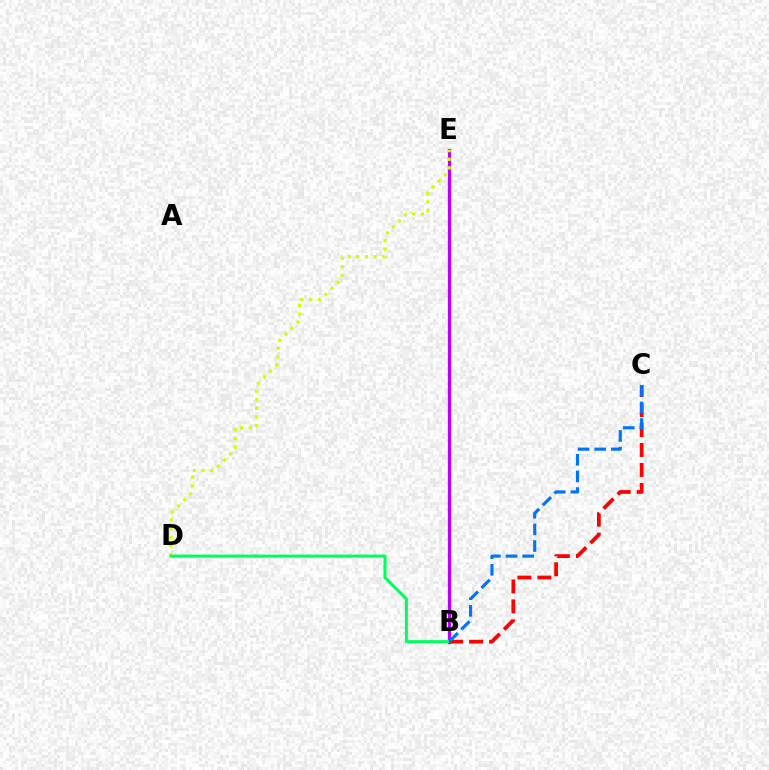{('B', 'E'): [{'color': '#b900ff', 'line_style': 'solid', 'thickness': 2.34}], ('D', 'E'): [{'color': '#d1ff00', 'line_style': 'dotted', 'thickness': 2.34}], ('B', 'D'): [{'color': '#00ff5c', 'line_style': 'solid', 'thickness': 2.19}], ('B', 'C'): [{'color': '#ff0000', 'line_style': 'dashed', 'thickness': 2.71}, {'color': '#0074ff', 'line_style': 'dashed', 'thickness': 2.26}]}